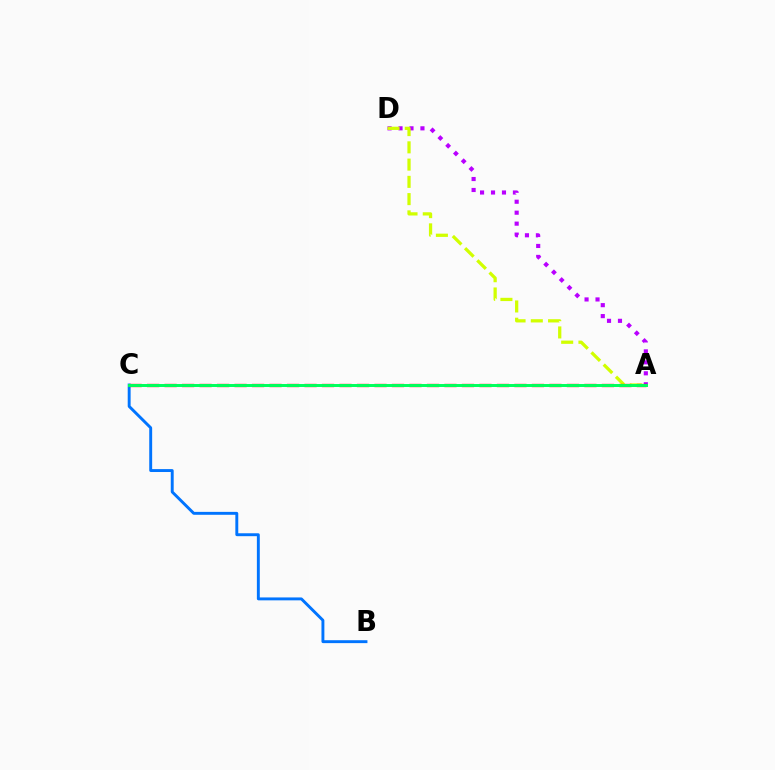{('A', 'D'): [{'color': '#b900ff', 'line_style': 'dotted', 'thickness': 2.98}, {'color': '#d1ff00', 'line_style': 'dashed', 'thickness': 2.34}], ('B', 'C'): [{'color': '#0074ff', 'line_style': 'solid', 'thickness': 2.1}], ('A', 'C'): [{'color': '#ff0000', 'line_style': 'dashed', 'thickness': 2.38}, {'color': '#00ff5c', 'line_style': 'solid', 'thickness': 2.14}]}